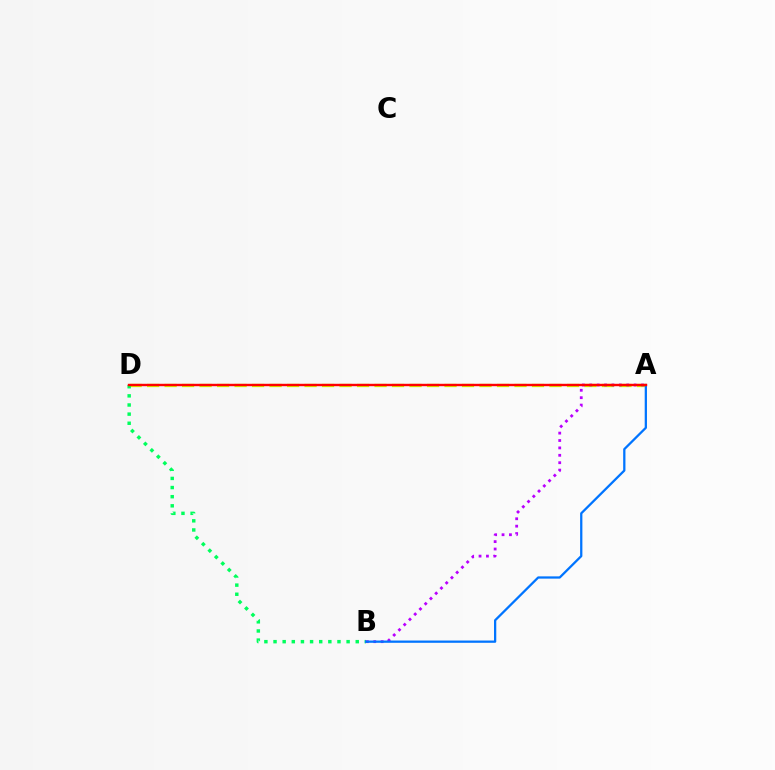{('A', 'D'): [{'color': '#d1ff00', 'line_style': 'dashed', 'thickness': 2.38}, {'color': '#ff0000', 'line_style': 'solid', 'thickness': 1.74}], ('A', 'B'): [{'color': '#b900ff', 'line_style': 'dotted', 'thickness': 2.01}, {'color': '#0074ff', 'line_style': 'solid', 'thickness': 1.63}], ('B', 'D'): [{'color': '#00ff5c', 'line_style': 'dotted', 'thickness': 2.48}]}